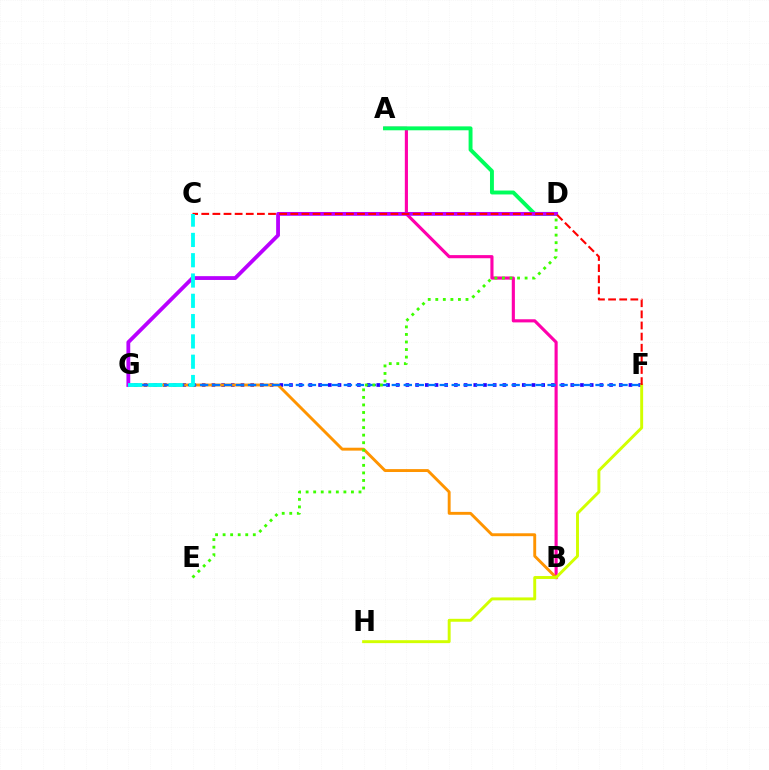{('A', 'B'): [{'color': '#ff00ac', 'line_style': 'solid', 'thickness': 2.26}], ('F', 'G'): [{'color': '#2500ff', 'line_style': 'dotted', 'thickness': 2.64}, {'color': '#0074ff', 'line_style': 'dashed', 'thickness': 1.63}], ('B', 'G'): [{'color': '#ff9400', 'line_style': 'solid', 'thickness': 2.09}], ('F', 'H'): [{'color': '#d1ff00', 'line_style': 'solid', 'thickness': 2.11}], ('A', 'D'): [{'color': '#00ff5c', 'line_style': 'solid', 'thickness': 2.82}], ('D', 'G'): [{'color': '#b900ff', 'line_style': 'solid', 'thickness': 2.74}], ('C', 'F'): [{'color': '#ff0000', 'line_style': 'dashed', 'thickness': 1.51}], ('C', 'G'): [{'color': '#00fff6', 'line_style': 'dashed', 'thickness': 2.76}], ('D', 'E'): [{'color': '#3dff00', 'line_style': 'dotted', 'thickness': 2.05}]}